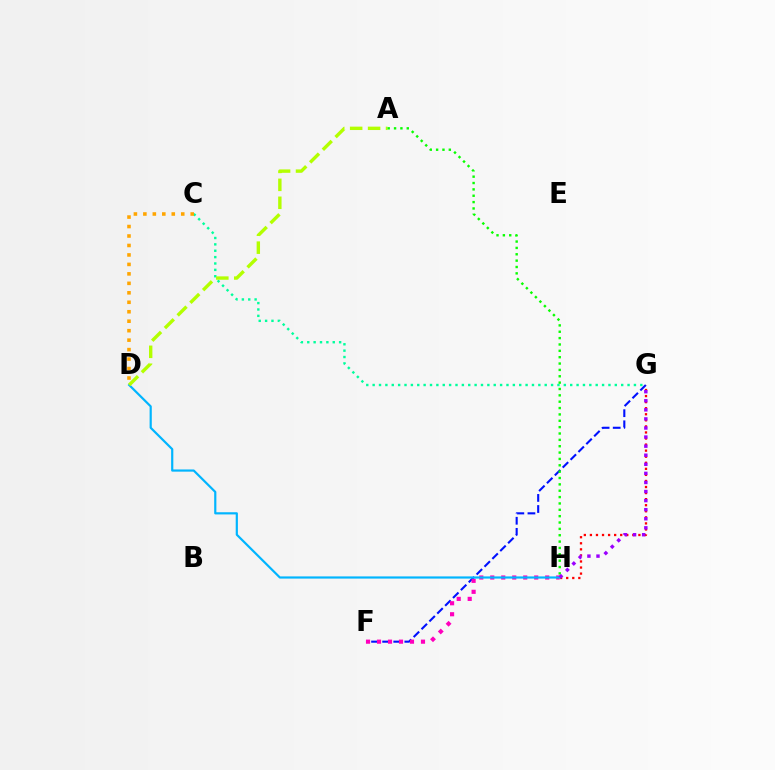{('F', 'G'): [{'color': '#0010ff', 'line_style': 'dashed', 'thickness': 1.51}], ('F', 'H'): [{'color': '#ff00bd', 'line_style': 'dotted', 'thickness': 2.99}], ('C', 'G'): [{'color': '#00ff9d', 'line_style': 'dotted', 'thickness': 1.73}], ('G', 'H'): [{'color': '#ff0000', 'line_style': 'dotted', 'thickness': 1.65}, {'color': '#9b00ff', 'line_style': 'dotted', 'thickness': 2.47}], ('D', 'H'): [{'color': '#00b5ff', 'line_style': 'solid', 'thickness': 1.58}], ('A', 'D'): [{'color': '#b3ff00', 'line_style': 'dashed', 'thickness': 2.44}], ('C', 'D'): [{'color': '#ffa500', 'line_style': 'dotted', 'thickness': 2.57}], ('A', 'H'): [{'color': '#08ff00', 'line_style': 'dotted', 'thickness': 1.73}]}